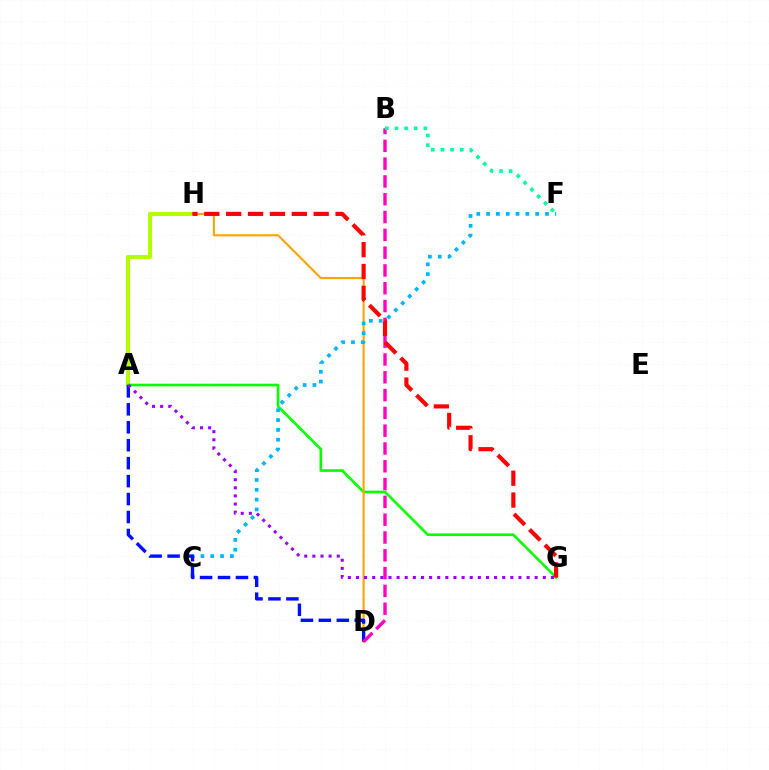{('A', 'H'): [{'color': '#b3ff00', 'line_style': 'solid', 'thickness': 2.94}], ('A', 'G'): [{'color': '#08ff00', 'line_style': 'solid', 'thickness': 1.91}, {'color': '#9b00ff', 'line_style': 'dotted', 'thickness': 2.21}], ('D', 'H'): [{'color': '#ffa500', 'line_style': 'solid', 'thickness': 1.53}], ('C', 'F'): [{'color': '#00b5ff', 'line_style': 'dotted', 'thickness': 2.67}], ('A', 'D'): [{'color': '#0010ff', 'line_style': 'dashed', 'thickness': 2.44}], ('B', 'D'): [{'color': '#ff00bd', 'line_style': 'dashed', 'thickness': 2.42}], ('B', 'F'): [{'color': '#00ff9d', 'line_style': 'dotted', 'thickness': 2.62}], ('G', 'H'): [{'color': '#ff0000', 'line_style': 'dashed', 'thickness': 2.97}]}